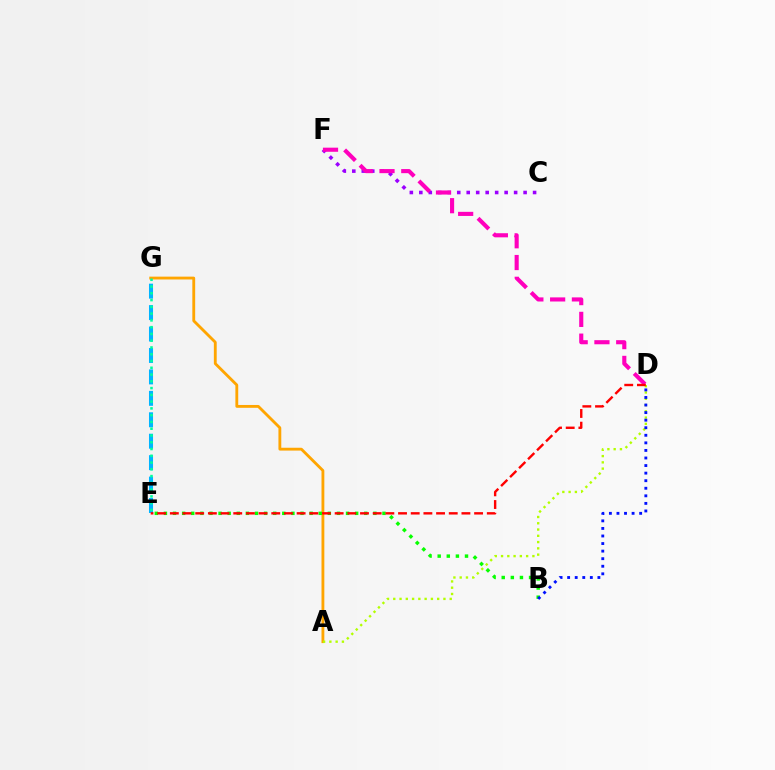{('A', 'G'): [{'color': '#ffa500', 'line_style': 'solid', 'thickness': 2.04}], ('A', 'D'): [{'color': '#b3ff00', 'line_style': 'dotted', 'thickness': 1.7}], ('E', 'G'): [{'color': '#00b5ff', 'line_style': 'dashed', 'thickness': 2.91}, {'color': '#00ff9d', 'line_style': 'dotted', 'thickness': 1.84}], ('C', 'F'): [{'color': '#9b00ff', 'line_style': 'dotted', 'thickness': 2.58}], ('B', 'E'): [{'color': '#08ff00', 'line_style': 'dotted', 'thickness': 2.47}], ('B', 'D'): [{'color': '#0010ff', 'line_style': 'dotted', 'thickness': 2.06}], ('D', 'F'): [{'color': '#ff00bd', 'line_style': 'dashed', 'thickness': 2.96}], ('D', 'E'): [{'color': '#ff0000', 'line_style': 'dashed', 'thickness': 1.72}]}